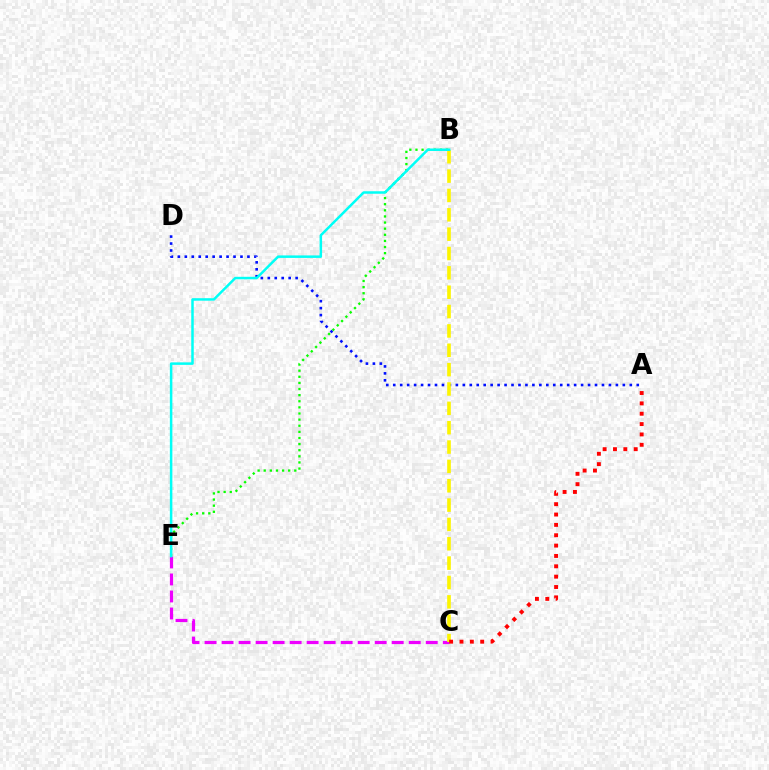{('C', 'E'): [{'color': '#ee00ff', 'line_style': 'dashed', 'thickness': 2.31}], ('A', 'D'): [{'color': '#0010ff', 'line_style': 'dotted', 'thickness': 1.89}], ('B', 'E'): [{'color': '#08ff00', 'line_style': 'dotted', 'thickness': 1.66}, {'color': '#00fff6', 'line_style': 'solid', 'thickness': 1.8}], ('B', 'C'): [{'color': '#fcf500', 'line_style': 'dashed', 'thickness': 2.63}], ('A', 'C'): [{'color': '#ff0000', 'line_style': 'dotted', 'thickness': 2.81}]}